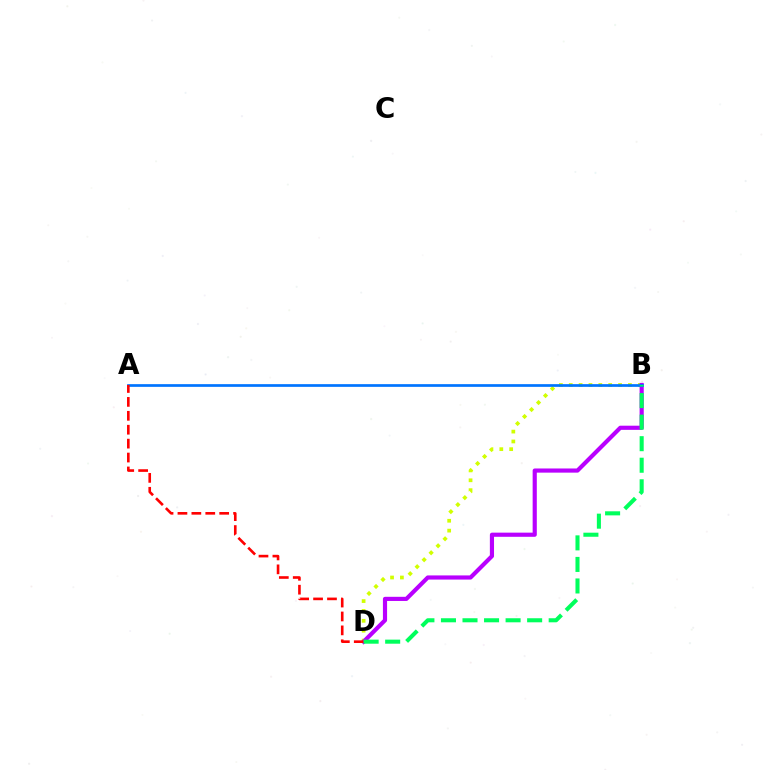{('B', 'D'): [{'color': '#d1ff00', 'line_style': 'dotted', 'thickness': 2.68}, {'color': '#b900ff', 'line_style': 'solid', 'thickness': 2.99}, {'color': '#00ff5c', 'line_style': 'dashed', 'thickness': 2.93}], ('A', 'B'): [{'color': '#0074ff', 'line_style': 'solid', 'thickness': 1.95}], ('A', 'D'): [{'color': '#ff0000', 'line_style': 'dashed', 'thickness': 1.89}]}